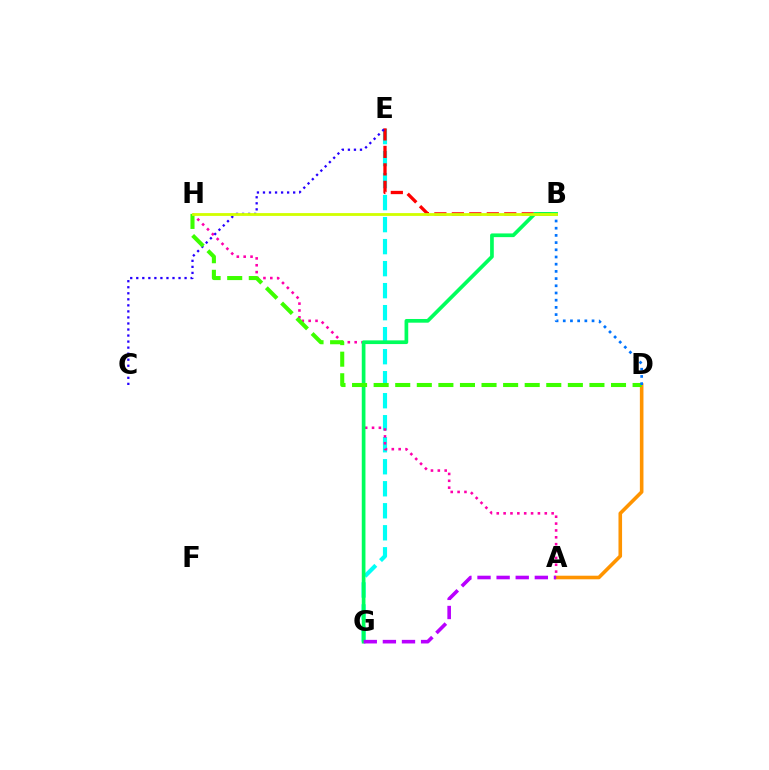{('A', 'D'): [{'color': '#ff9400', 'line_style': 'solid', 'thickness': 2.59}], ('E', 'G'): [{'color': '#00fff6', 'line_style': 'dashed', 'thickness': 2.99}], ('A', 'H'): [{'color': '#ff00ac', 'line_style': 'dotted', 'thickness': 1.86}], ('B', 'E'): [{'color': '#ff0000', 'line_style': 'dashed', 'thickness': 2.37}], ('C', 'E'): [{'color': '#2500ff', 'line_style': 'dotted', 'thickness': 1.64}], ('B', 'G'): [{'color': '#00ff5c', 'line_style': 'solid', 'thickness': 2.66}], ('D', 'H'): [{'color': '#3dff00', 'line_style': 'dashed', 'thickness': 2.93}], ('B', 'D'): [{'color': '#0074ff', 'line_style': 'dotted', 'thickness': 1.96}], ('B', 'H'): [{'color': '#d1ff00', 'line_style': 'solid', 'thickness': 2.03}], ('A', 'G'): [{'color': '#b900ff', 'line_style': 'dashed', 'thickness': 2.6}]}